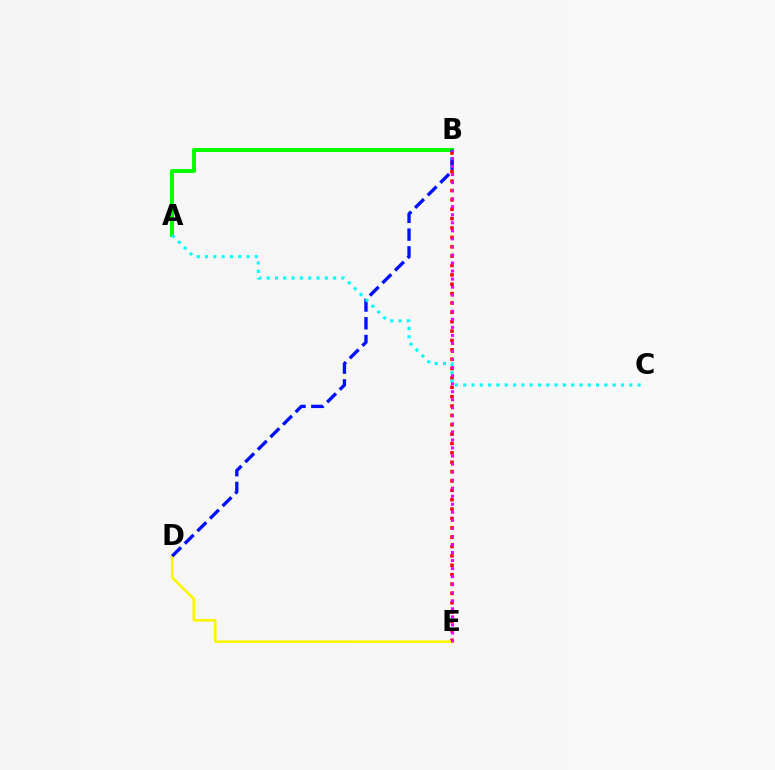{('B', 'E'): [{'color': '#ff0000', 'line_style': 'dotted', 'thickness': 2.55}, {'color': '#ee00ff', 'line_style': 'dotted', 'thickness': 2.18}], ('A', 'B'): [{'color': '#08ff00', 'line_style': 'solid', 'thickness': 2.87}], ('D', 'E'): [{'color': '#fcf500', 'line_style': 'solid', 'thickness': 1.89}], ('B', 'D'): [{'color': '#0010ff', 'line_style': 'dashed', 'thickness': 2.41}], ('A', 'C'): [{'color': '#00fff6', 'line_style': 'dotted', 'thickness': 2.26}]}